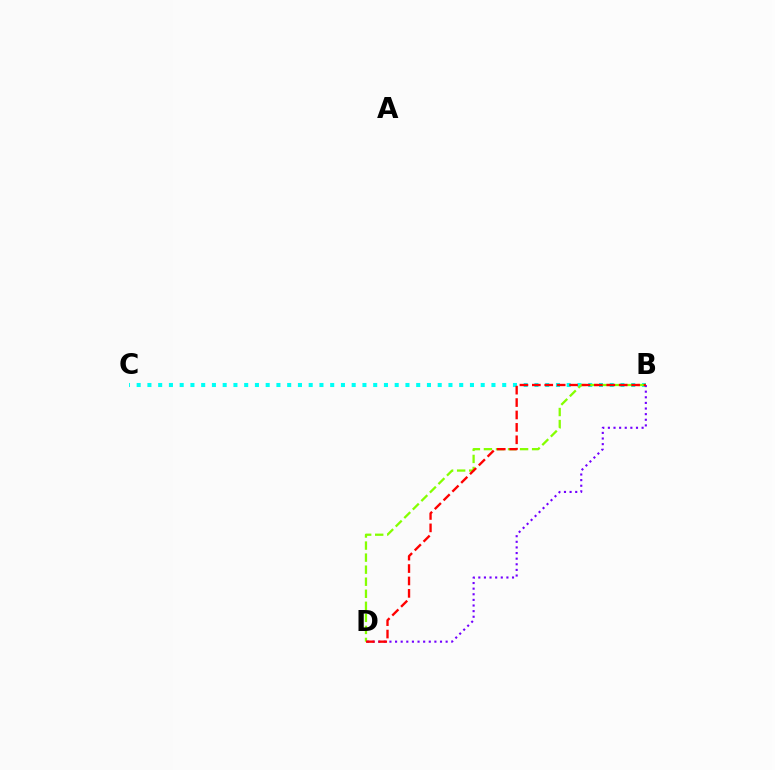{('B', 'C'): [{'color': '#00fff6', 'line_style': 'dotted', 'thickness': 2.92}], ('B', 'D'): [{'color': '#84ff00', 'line_style': 'dashed', 'thickness': 1.64}, {'color': '#7200ff', 'line_style': 'dotted', 'thickness': 1.53}, {'color': '#ff0000', 'line_style': 'dashed', 'thickness': 1.69}]}